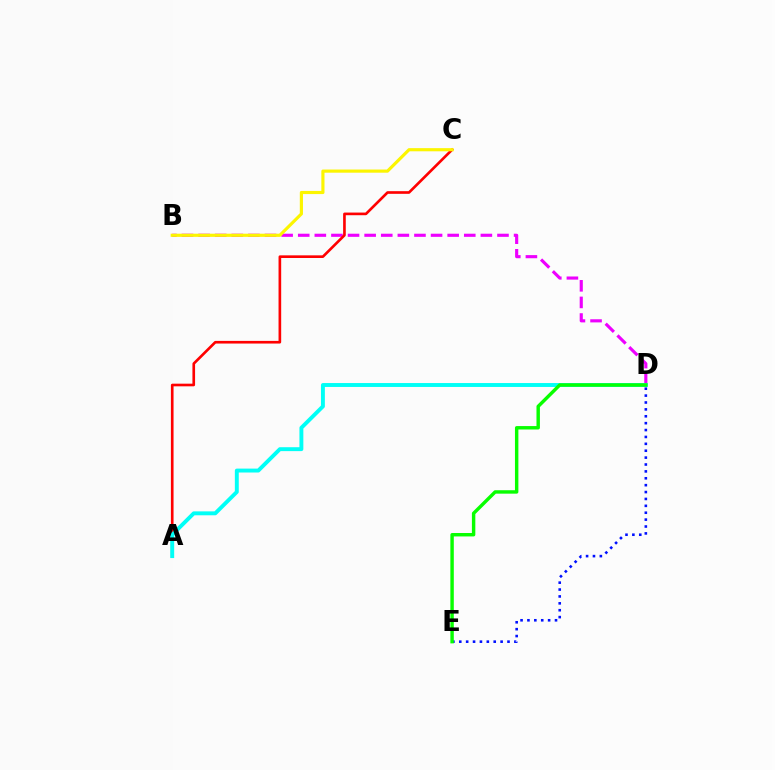{('B', 'D'): [{'color': '#ee00ff', 'line_style': 'dashed', 'thickness': 2.26}], ('A', 'C'): [{'color': '#ff0000', 'line_style': 'solid', 'thickness': 1.9}], ('B', 'C'): [{'color': '#fcf500', 'line_style': 'solid', 'thickness': 2.27}], ('D', 'E'): [{'color': '#0010ff', 'line_style': 'dotted', 'thickness': 1.87}, {'color': '#08ff00', 'line_style': 'solid', 'thickness': 2.47}], ('A', 'D'): [{'color': '#00fff6', 'line_style': 'solid', 'thickness': 2.82}]}